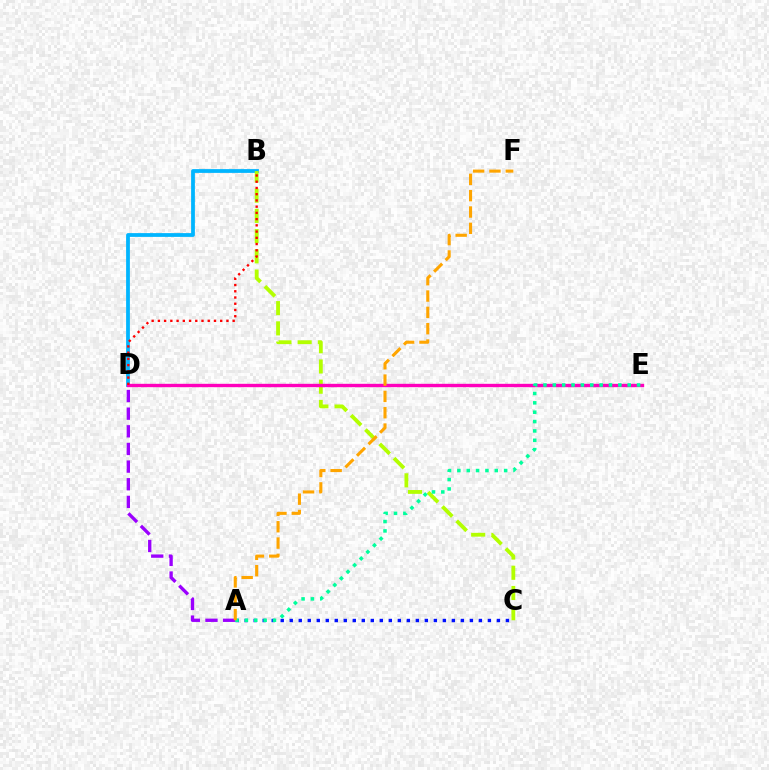{('A', 'C'): [{'color': '#0010ff', 'line_style': 'dotted', 'thickness': 2.45}], ('D', 'E'): [{'color': '#08ff00', 'line_style': 'solid', 'thickness': 1.99}, {'color': '#ff00bd', 'line_style': 'solid', 'thickness': 2.42}], ('B', 'D'): [{'color': '#00b5ff', 'line_style': 'solid', 'thickness': 2.71}, {'color': '#ff0000', 'line_style': 'dotted', 'thickness': 1.69}], ('B', 'C'): [{'color': '#b3ff00', 'line_style': 'dashed', 'thickness': 2.75}], ('A', 'D'): [{'color': '#9b00ff', 'line_style': 'dashed', 'thickness': 2.4}], ('A', 'E'): [{'color': '#00ff9d', 'line_style': 'dotted', 'thickness': 2.54}], ('A', 'F'): [{'color': '#ffa500', 'line_style': 'dashed', 'thickness': 2.22}]}